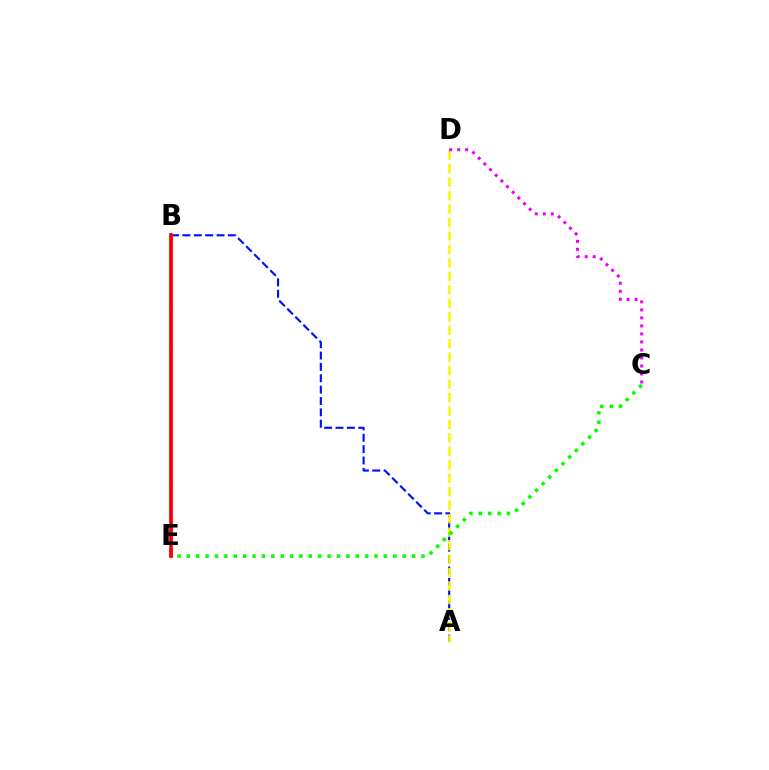{('A', 'B'): [{'color': '#0010ff', 'line_style': 'dashed', 'thickness': 1.54}], ('B', 'E'): [{'color': '#00fff6', 'line_style': 'dashed', 'thickness': 1.84}, {'color': '#ff0000', 'line_style': 'solid', 'thickness': 2.7}], ('A', 'D'): [{'color': '#fcf500', 'line_style': 'dashed', 'thickness': 1.83}], ('C', 'D'): [{'color': '#ee00ff', 'line_style': 'dotted', 'thickness': 2.18}], ('C', 'E'): [{'color': '#08ff00', 'line_style': 'dotted', 'thickness': 2.55}]}